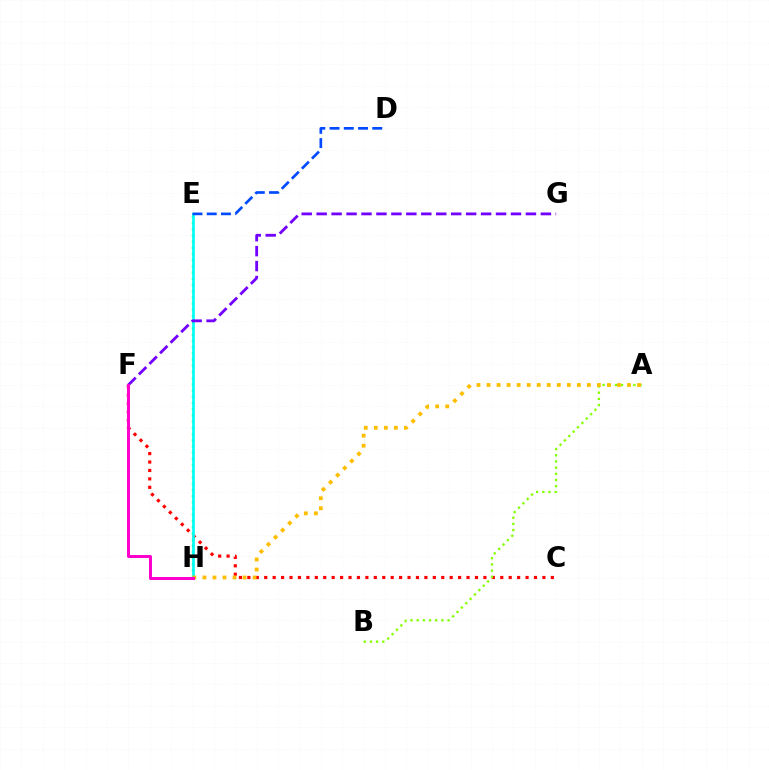{('E', 'H'): [{'color': '#00ff39', 'line_style': 'dotted', 'thickness': 1.69}, {'color': '#00fff6', 'line_style': 'solid', 'thickness': 1.92}], ('C', 'F'): [{'color': '#ff0000', 'line_style': 'dotted', 'thickness': 2.29}], ('A', 'B'): [{'color': '#84ff00', 'line_style': 'dotted', 'thickness': 1.68}], ('D', 'E'): [{'color': '#004bff', 'line_style': 'dashed', 'thickness': 1.93}], ('A', 'H'): [{'color': '#ffbd00', 'line_style': 'dotted', 'thickness': 2.73}], ('F', 'G'): [{'color': '#7200ff', 'line_style': 'dashed', 'thickness': 2.03}], ('F', 'H'): [{'color': '#ff00cf', 'line_style': 'solid', 'thickness': 2.15}]}